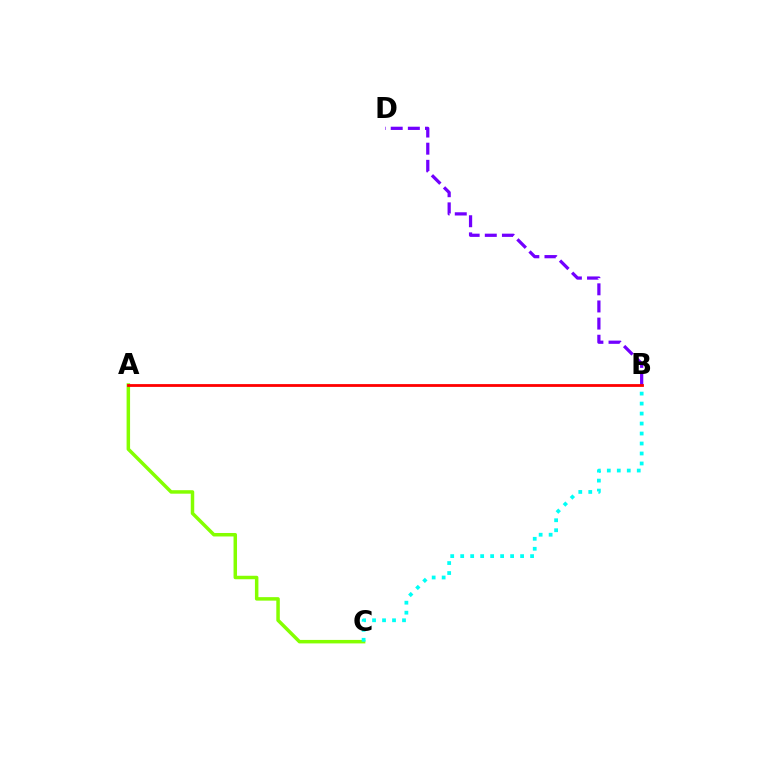{('B', 'D'): [{'color': '#7200ff', 'line_style': 'dashed', 'thickness': 2.33}], ('A', 'C'): [{'color': '#84ff00', 'line_style': 'solid', 'thickness': 2.51}], ('B', 'C'): [{'color': '#00fff6', 'line_style': 'dotted', 'thickness': 2.71}], ('A', 'B'): [{'color': '#ff0000', 'line_style': 'solid', 'thickness': 2.01}]}